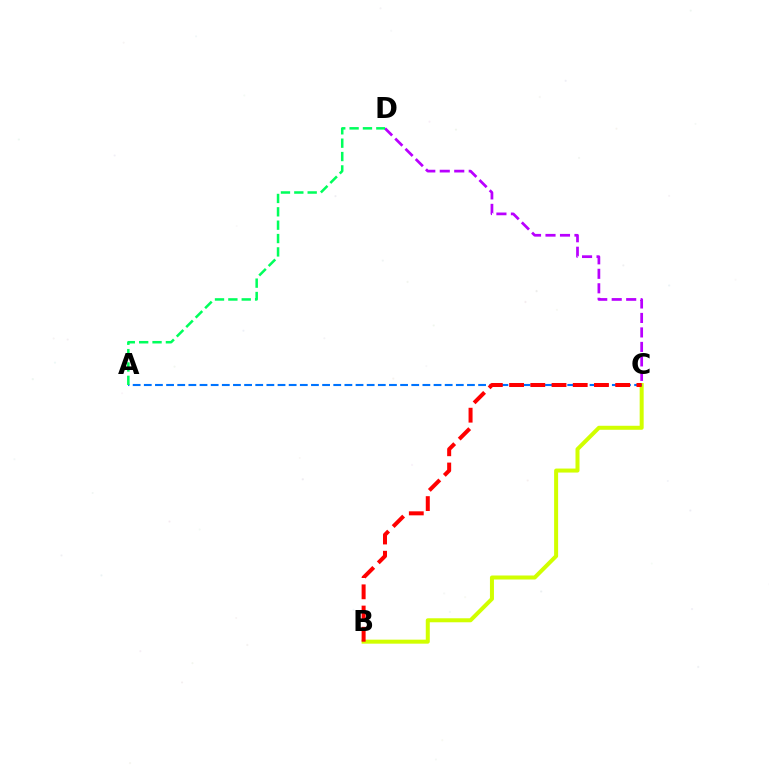{('B', 'C'): [{'color': '#d1ff00', 'line_style': 'solid', 'thickness': 2.88}, {'color': '#ff0000', 'line_style': 'dashed', 'thickness': 2.88}], ('A', 'C'): [{'color': '#0074ff', 'line_style': 'dashed', 'thickness': 1.51}], ('C', 'D'): [{'color': '#b900ff', 'line_style': 'dashed', 'thickness': 1.97}], ('A', 'D'): [{'color': '#00ff5c', 'line_style': 'dashed', 'thickness': 1.82}]}